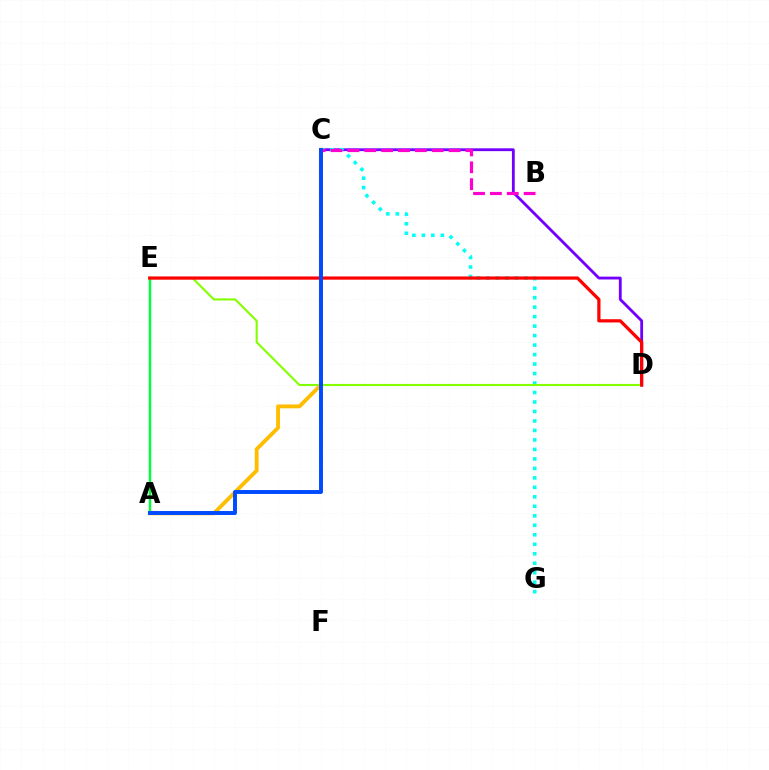{('C', 'D'): [{'color': '#7200ff', 'line_style': 'solid', 'thickness': 2.03}], ('C', 'G'): [{'color': '#00fff6', 'line_style': 'dotted', 'thickness': 2.58}], ('A', 'E'): [{'color': '#00ff39', 'line_style': 'solid', 'thickness': 1.77}], ('B', 'C'): [{'color': '#ff00cf', 'line_style': 'dashed', 'thickness': 2.29}], ('D', 'E'): [{'color': '#84ff00', 'line_style': 'solid', 'thickness': 1.53}, {'color': '#ff0000', 'line_style': 'solid', 'thickness': 2.33}], ('A', 'C'): [{'color': '#ffbd00', 'line_style': 'solid', 'thickness': 2.77}, {'color': '#004bff', 'line_style': 'solid', 'thickness': 2.83}]}